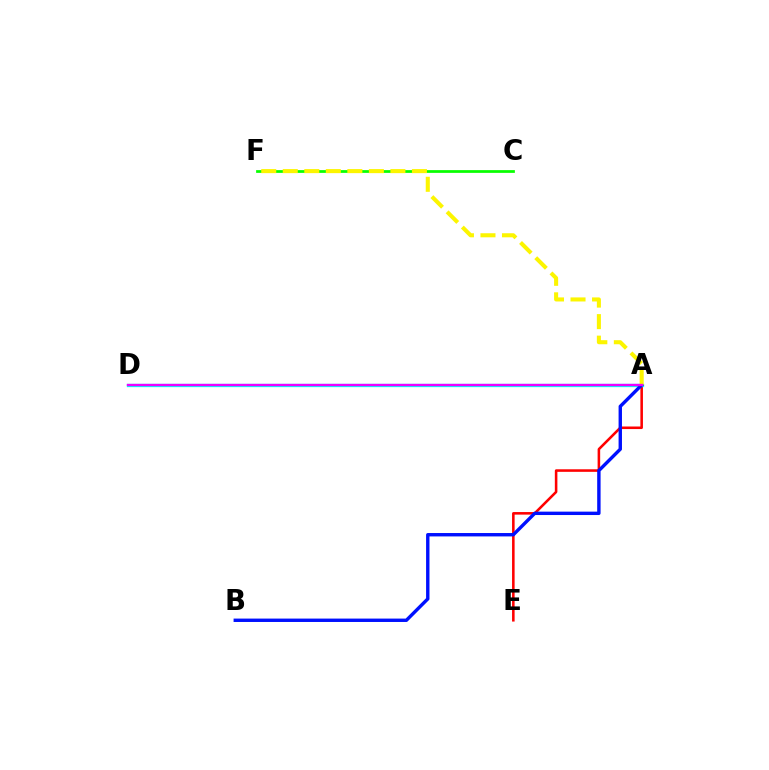{('A', 'E'): [{'color': '#ff0000', 'line_style': 'solid', 'thickness': 1.84}], ('C', 'F'): [{'color': '#08ff00', 'line_style': 'solid', 'thickness': 1.98}], ('A', 'D'): [{'color': '#00fff6', 'line_style': 'solid', 'thickness': 2.37}, {'color': '#ee00ff', 'line_style': 'solid', 'thickness': 1.68}], ('A', 'B'): [{'color': '#0010ff', 'line_style': 'solid', 'thickness': 2.44}], ('A', 'F'): [{'color': '#fcf500', 'line_style': 'dashed', 'thickness': 2.92}]}